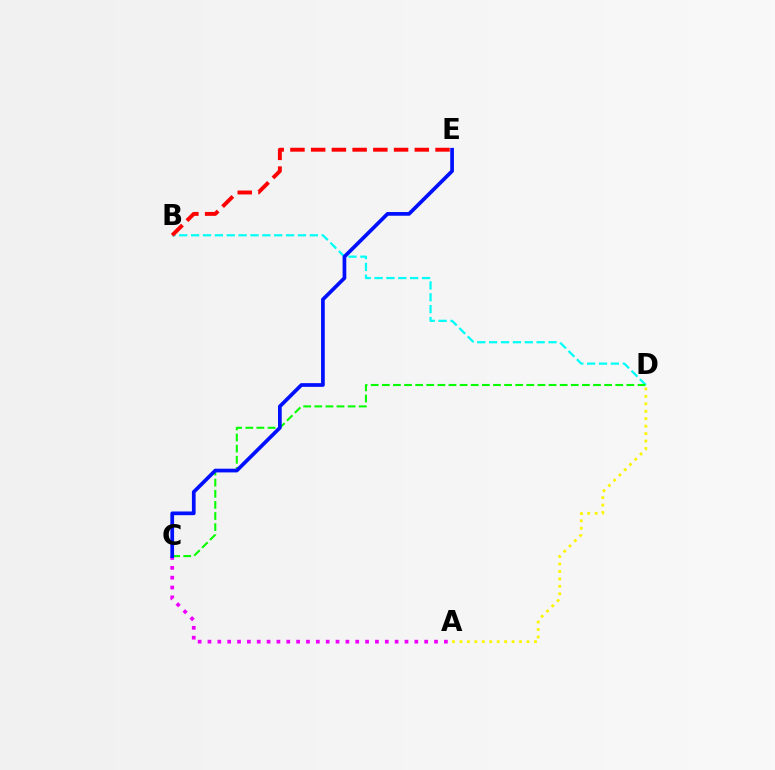{('B', 'D'): [{'color': '#00fff6', 'line_style': 'dashed', 'thickness': 1.61}], ('A', 'D'): [{'color': '#fcf500', 'line_style': 'dotted', 'thickness': 2.02}], ('A', 'C'): [{'color': '#ee00ff', 'line_style': 'dotted', 'thickness': 2.68}], ('C', 'D'): [{'color': '#08ff00', 'line_style': 'dashed', 'thickness': 1.51}], ('C', 'E'): [{'color': '#0010ff', 'line_style': 'solid', 'thickness': 2.67}], ('B', 'E'): [{'color': '#ff0000', 'line_style': 'dashed', 'thickness': 2.82}]}